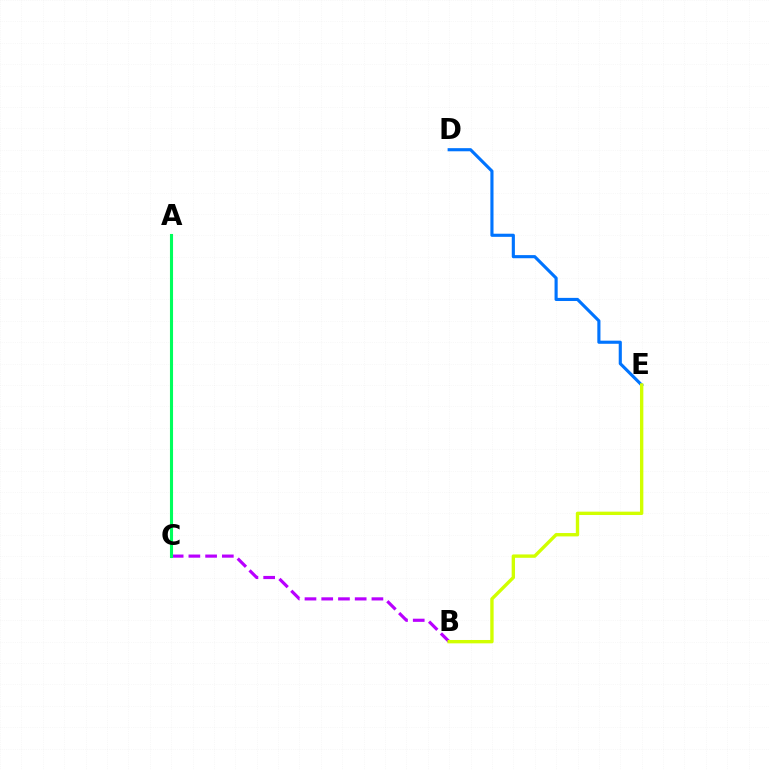{('B', 'C'): [{'color': '#b900ff', 'line_style': 'dashed', 'thickness': 2.27}], ('A', 'C'): [{'color': '#ff0000', 'line_style': 'dashed', 'thickness': 2.0}, {'color': '#00ff5c', 'line_style': 'solid', 'thickness': 2.23}], ('D', 'E'): [{'color': '#0074ff', 'line_style': 'solid', 'thickness': 2.25}], ('B', 'E'): [{'color': '#d1ff00', 'line_style': 'solid', 'thickness': 2.42}]}